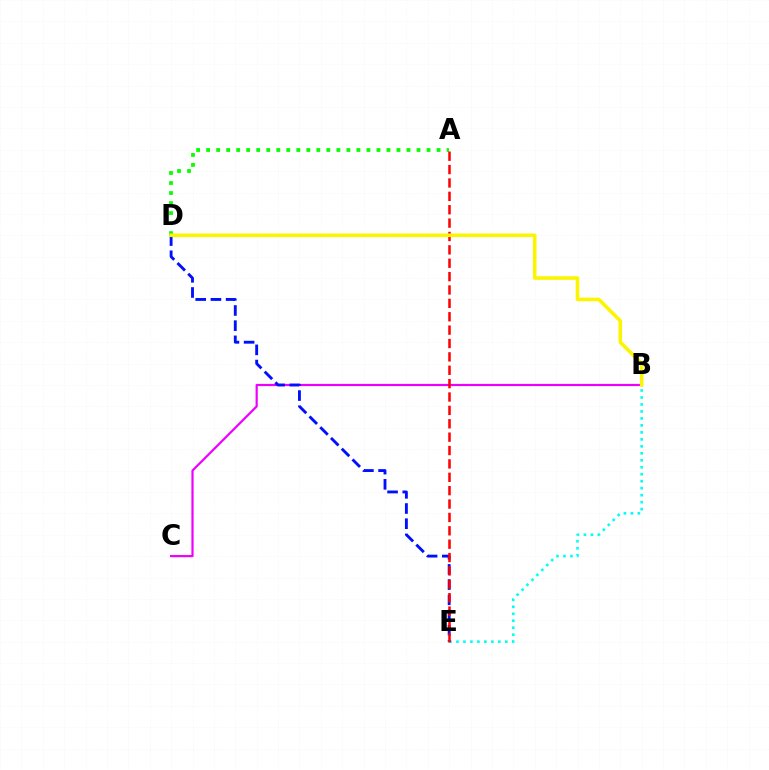{('A', 'D'): [{'color': '#08ff00', 'line_style': 'dotted', 'thickness': 2.72}], ('B', 'C'): [{'color': '#ee00ff', 'line_style': 'solid', 'thickness': 1.58}], ('B', 'E'): [{'color': '#00fff6', 'line_style': 'dotted', 'thickness': 1.9}], ('D', 'E'): [{'color': '#0010ff', 'line_style': 'dashed', 'thickness': 2.06}], ('A', 'E'): [{'color': '#ff0000', 'line_style': 'dashed', 'thickness': 1.82}], ('B', 'D'): [{'color': '#fcf500', 'line_style': 'solid', 'thickness': 2.58}]}